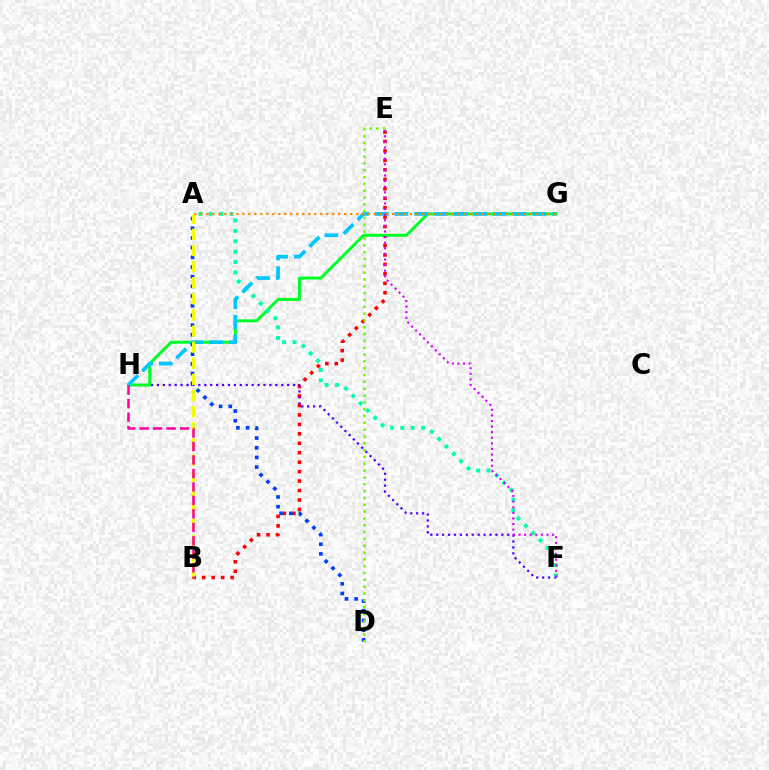{('B', 'E'): [{'color': '#ff0000', 'line_style': 'dotted', 'thickness': 2.57}], ('F', 'H'): [{'color': '#4f00ff', 'line_style': 'dotted', 'thickness': 1.61}], ('G', 'H'): [{'color': '#00ff27', 'line_style': 'solid', 'thickness': 2.13}, {'color': '#00c7ff', 'line_style': 'dashed', 'thickness': 2.68}], ('A', 'F'): [{'color': '#00ffaf', 'line_style': 'dotted', 'thickness': 2.82}], ('E', 'F'): [{'color': '#d600ff', 'line_style': 'dotted', 'thickness': 1.52}], ('A', 'D'): [{'color': '#003fff', 'line_style': 'dotted', 'thickness': 2.63}], ('D', 'E'): [{'color': '#66ff00', 'line_style': 'dotted', 'thickness': 1.86}], ('A', 'B'): [{'color': '#eeff00', 'line_style': 'dashed', 'thickness': 2.19}], ('A', 'G'): [{'color': '#ff8800', 'line_style': 'dotted', 'thickness': 1.63}], ('B', 'H'): [{'color': '#ff00a0', 'line_style': 'dashed', 'thickness': 1.83}]}